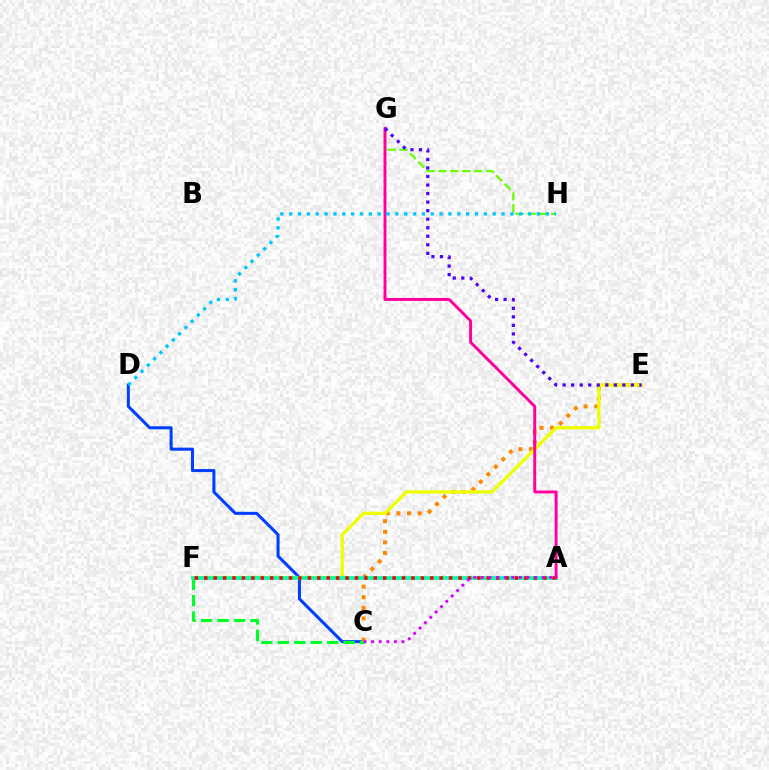{('C', 'D'): [{'color': '#003fff', 'line_style': 'solid', 'thickness': 2.19}], ('C', 'E'): [{'color': '#ff8800', 'line_style': 'dotted', 'thickness': 2.88}], ('G', 'H'): [{'color': '#66ff00', 'line_style': 'dashed', 'thickness': 1.62}], ('C', 'F'): [{'color': '#00ff27', 'line_style': 'dashed', 'thickness': 2.24}], ('E', 'F'): [{'color': '#eeff00', 'line_style': 'solid', 'thickness': 2.37}], ('A', 'F'): [{'color': '#00ffaf', 'line_style': 'solid', 'thickness': 2.69}, {'color': '#ff0000', 'line_style': 'dotted', 'thickness': 2.56}], ('A', 'G'): [{'color': '#ff00a0', 'line_style': 'solid', 'thickness': 2.11}], ('E', 'G'): [{'color': '#4f00ff', 'line_style': 'dotted', 'thickness': 2.32}], ('A', 'C'): [{'color': '#d600ff', 'line_style': 'dotted', 'thickness': 2.06}], ('D', 'H'): [{'color': '#00c7ff', 'line_style': 'dotted', 'thickness': 2.4}]}